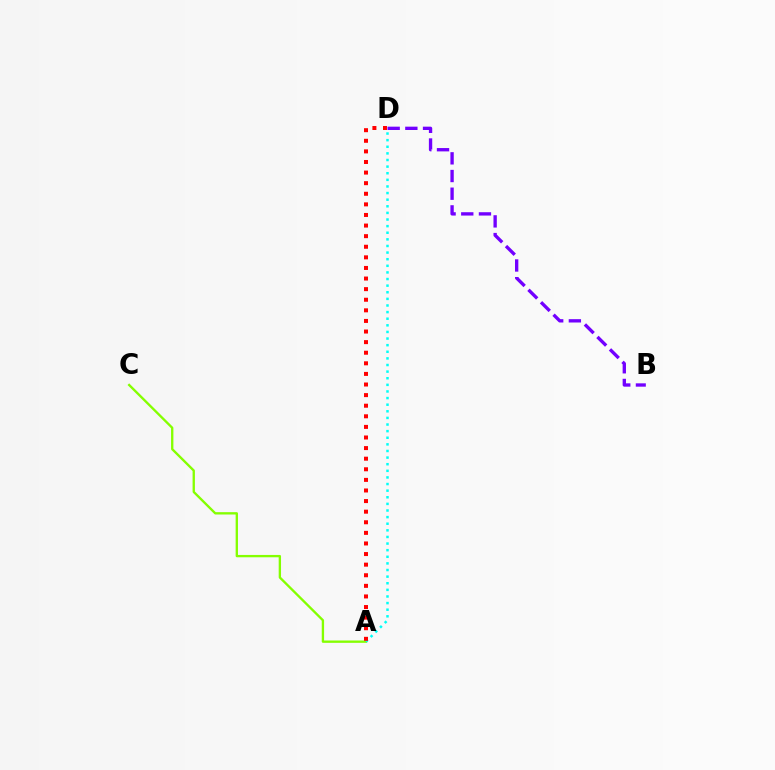{('A', 'C'): [{'color': '#84ff00', 'line_style': 'solid', 'thickness': 1.68}], ('A', 'D'): [{'color': '#00fff6', 'line_style': 'dotted', 'thickness': 1.8}, {'color': '#ff0000', 'line_style': 'dotted', 'thickness': 2.88}], ('B', 'D'): [{'color': '#7200ff', 'line_style': 'dashed', 'thickness': 2.4}]}